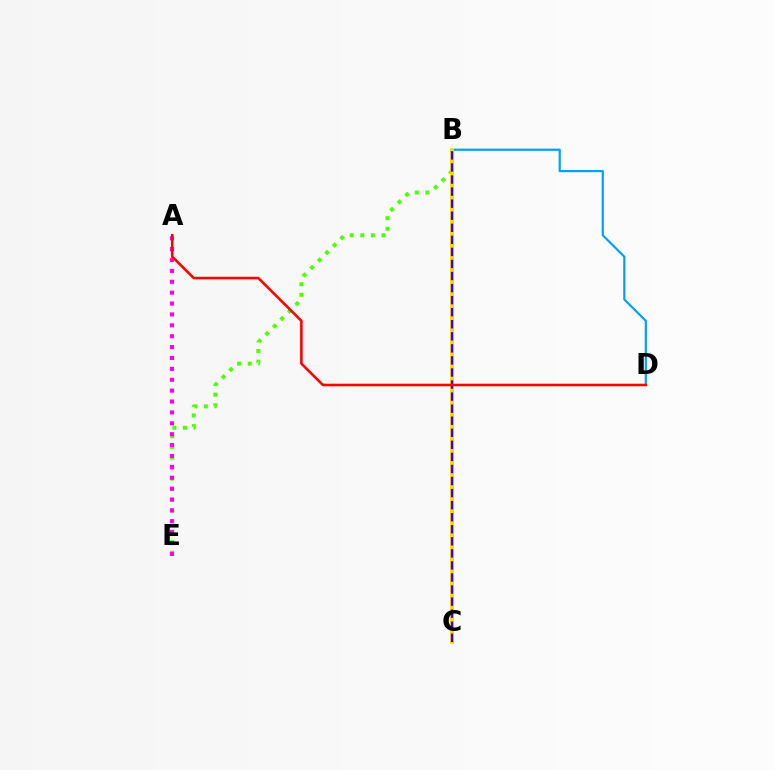{('B', 'E'): [{'color': '#4fff00', 'line_style': 'dotted', 'thickness': 2.88}], ('B', 'D'): [{'color': '#009eff', 'line_style': 'solid', 'thickness': 1.57}], ('B', 'C'): [{'color': '#00ff86', 'line_style': 'solid', 'thickness': 1.88}, {'color': '#ffd500', 'line_style': 'solid', 'thickness': 2.67}, {'color': '#3700ff', 'line_style': 'dashed', 'thickness': 1.64}], ('A', 'E'): [{'color': '#ff00ed', 'line_style': 'dotted', 'thickness': 2.96}], ('A', 'D'): [{'color': '#ff0000', 'line_style': 'solid', 'thickness': 1.86}]}